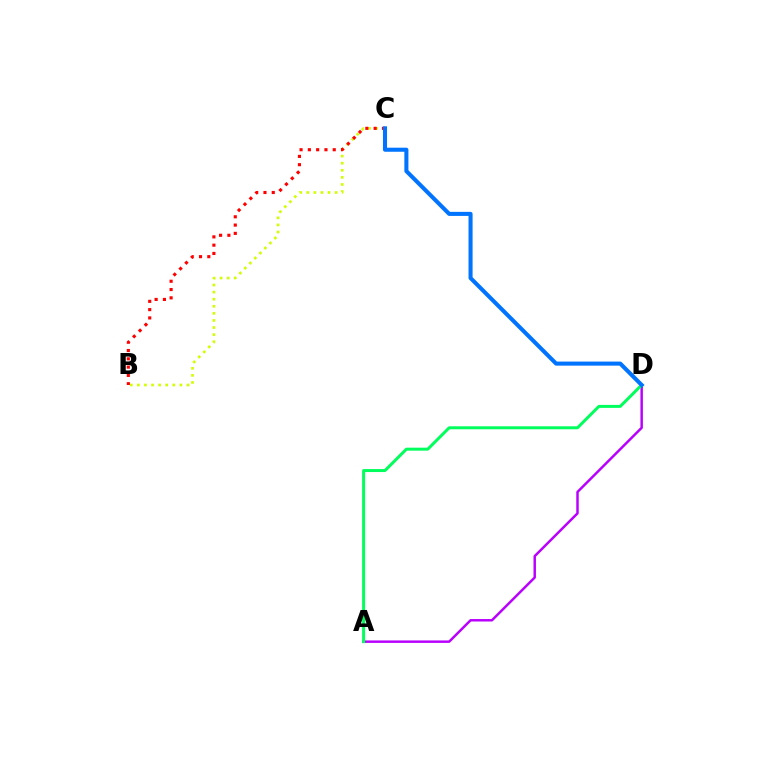{('A', 'D'): [{'color': '#b900ff', 'line_style': 'solid', 'thickness': 1.78}, {'color': '#00ff5c', 'line_style': 'solid', 'thickness': 2.15}], ('B', 'C'): [{'color': '#d1ff00', 'line_style': 'dotted', 'thickness': 1.93}, {'color': '#ff0000', 'line_style': 'dotted', 'thickness': 2.25}], ('C', 'D'): [{'color': '#0074ff', 'line_style': 'solid', 'thickness': 2.92}]}